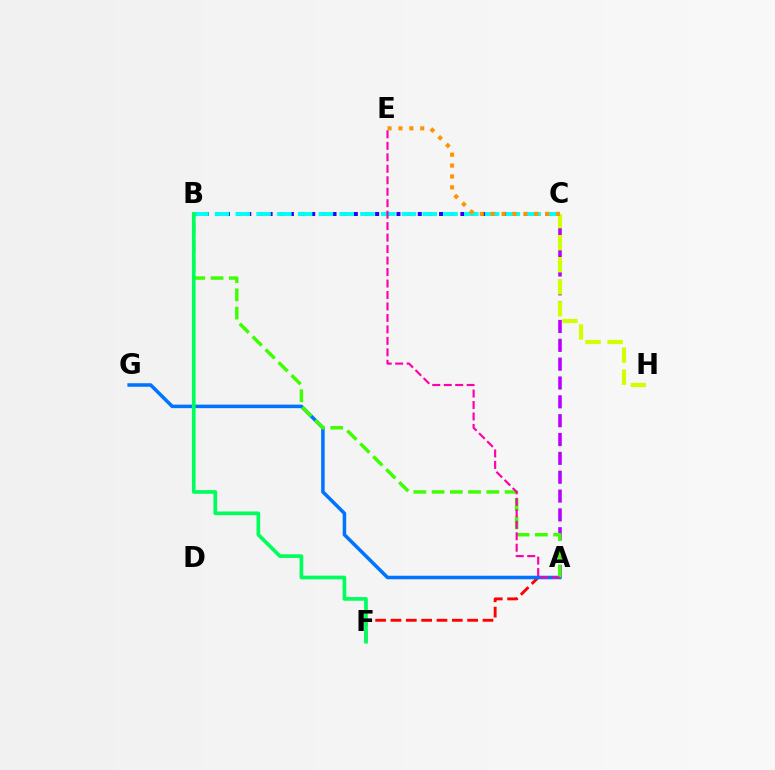{('A', 'C'): [{'color': '#b900ff', 'line_style': 'dashed', 'thickness': 2.56}], ('B', 'C'): [{'color': '#2500ff', 'line_style': 'dotted', 'thickness': 2.89}, {'color': '#00fff6', 'line_style': 'dashed', 'thickness': 2.82}], ('C', 'H'): [{'color': '#d1ff00', 'line_style': 'dashed', 'thickness': 3.0}], ('A', 'F'): [{'color': '#ff0000', 'line_style': 'dashed', 'thickness': 2.08}], ('A', 'G'): [{'color': '#0074ff', 'line_style': 'solid', 'thickness': 2.55}], ('C', 'E'): [{'color': '#ff9400', 'line_style': 'dotted', 'thickness': 2.96}], ('A', 'B'): [{'color': '#3dff00', 'line_style': 'dashed', 'thickness': 2.48}], ('B', 'F'): [{'color': '#00ff5c', 'line_style': 'solid', 'thickness': 2.65}], ('A', 'E'): [{'color': '#ff00ac', 'line_style': 'dashed', 'thickness': 1.56}]}